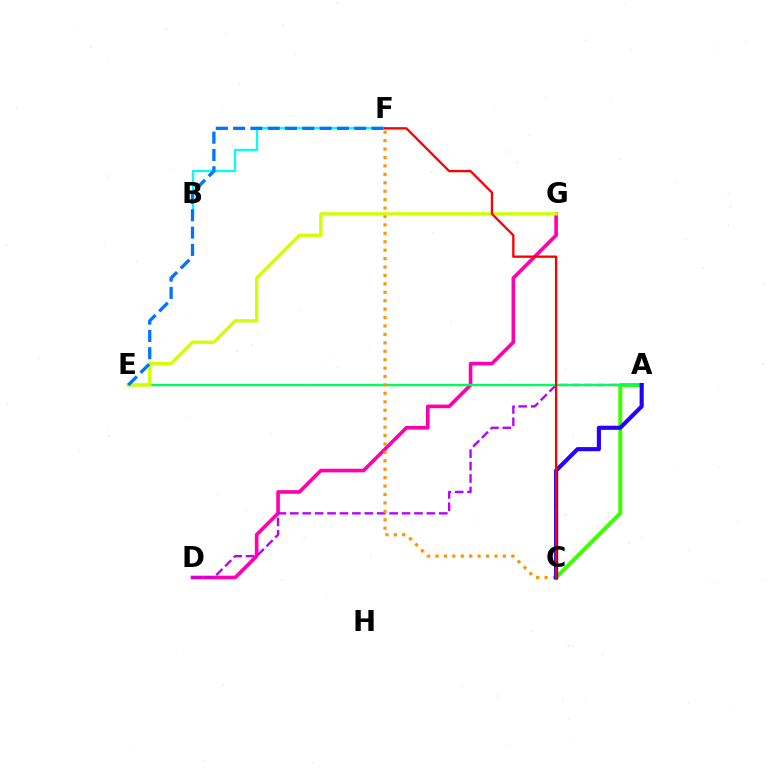{('D', 'G'): [{'color': '#ff00ac', 'line_style': 'solid', 'thickness': 2.61}], ('B', 'F'): [{'color': '#00fff6', 'line_style': 'solid', 'thickness': 1.63}], ('A', 'D'): [{'color': '#b900ff', 'line_style': 'dashed', 'thickness': 1.69}], ('A', 'C'): [{'color': '#3dff00', 'line_style': 'solid', 'thickness': 2.87}, {'color': '#2500ff', 'line_style': 'solid', 'thickness': 2.96}], ('A', 'E'): [{'color': '#00ff5c', 'line_style': 'solid', 'thickness': 1.72}], ('C', 'F'): [{'color': '#ff9400', 'line_style': 'dotted', 'thickness': 2.29}, {'color': '#ff0000', 'line_style': 'solid', 'thickness': 1.68}], ('E', 'G'): [{'color': '#d1ff00', 'line_style': 'solid', 'thickness': 2.38}], ('E', 'F'): [{'color': '#0074ff', 'line_style': 'dashed', 'thickness': 2.35}]}